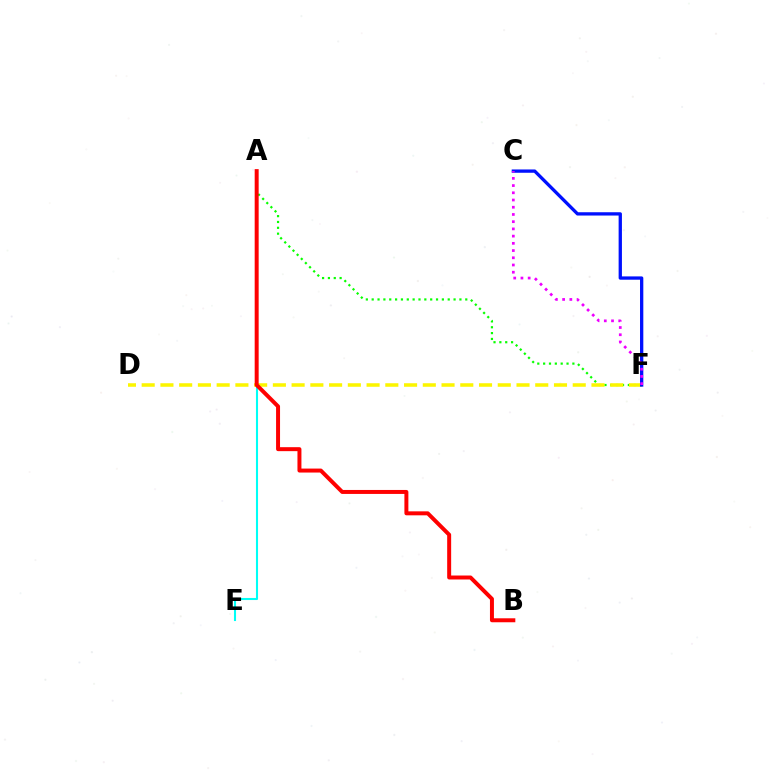{('A', 'F'): [{'color': '#08ff00', 'line_style': 'dotted', 'thickness': 1.59}], ('A', 'E'): [{'color': '#00fff6', 'line_style': 'solid', 'thickness': 1.5}], ('D', 'F'): [{'color': '#fcf500', 'line_style': 'dashed', 'thickness': 2.55}], ('A', 'B'): [{'color': '#ff0000', 'line_style': 'solid', 'thickness': 2.86}], ('C', 'F'): [{'color': '#0010ff', 'line_style': 'solid', 'thickness': 2.38}, {'color': '#ee00ff', 'line_style': 'dotted', 'thickness': 1.96}]}